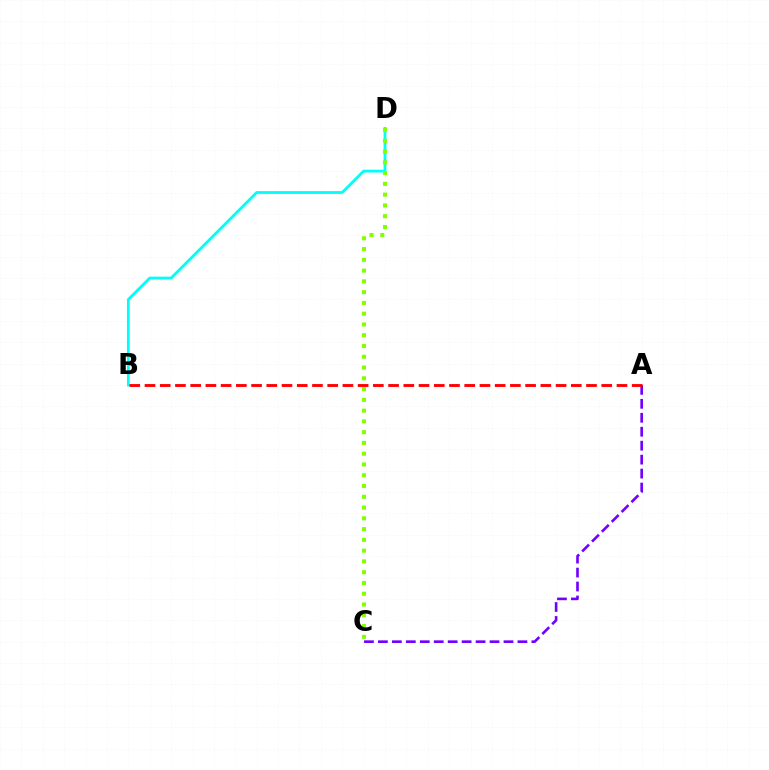{('B', 'D'): [{'color': '#00fff6', 'line_style': 'solid', 'thickness': 2.02}], ('C', 'D'): [{'color': '#84ff00', 'line_style': 'dotted', 'thickness': 2.93}], ('A', 'C'): [{'color': '#7200ff', 'line_style': 'dashed', 'thickness': 1.9}], ('A', 'B'): [{'color': '#ff0000', 'line_style': 'dashed', 'thickness': 2.07}]}